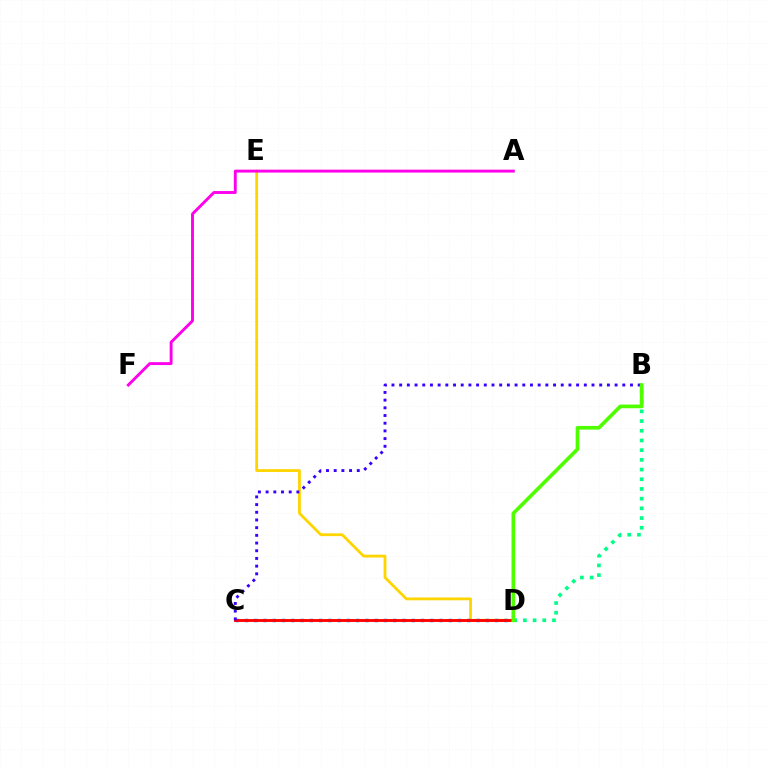{('D', 'E'): [{'color': '#ffd500', 'line_style': 'solid', 'thickness': 2.01}], ('A', 'F'): [{'color': '#ff00ed', 'line_style': 'solid', 'thickness': 2.09}], ('C', 'D'): [{'color': '#009eff', 'line_style': 'dotted', 'thickness': 2.52}, {'color': '#ff0000', 'line_style': 'solid', 'thickness': 2.06}], ('B', 'C'): [{'color': '#3700ff', 'line_style': 'dotted', 'thickness': 2.09}], ('B', 'D'): [{'color': '#00ff86', 'line_style': 'dotted', 'thickness': 2.64}, {'color': '#4fff00', 'line_style': 'solid', 'thickness': 2.64}]}